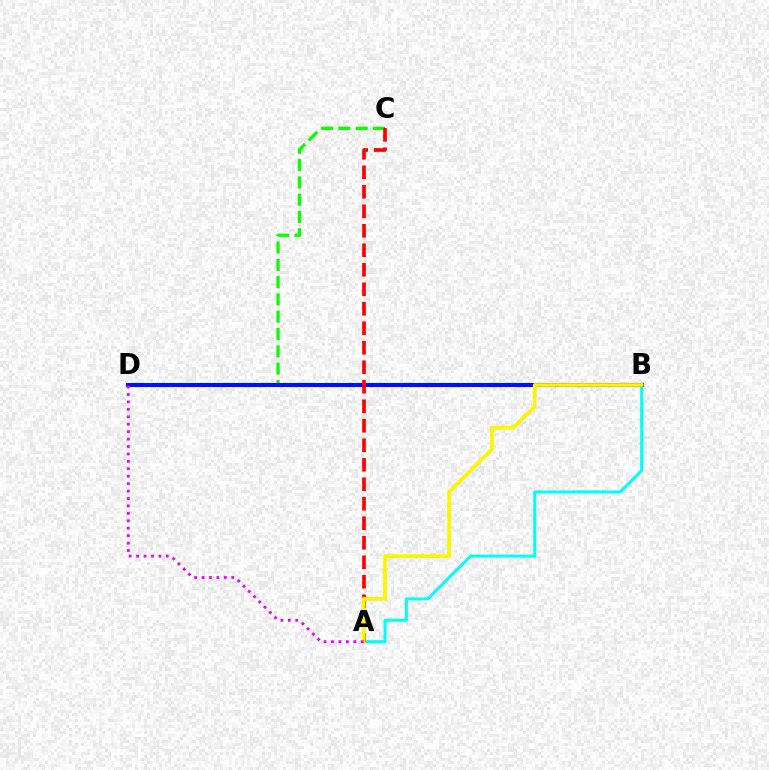{('A', 'B'): [{'color': '#00fff6', 'line_style': 'solid', 'thickness': 2.16}, {'color': '#fcf500', 'line_style': 'solid', 'thickness': 2.67}], ('C', 'D'): [{'color': '#08ff00', 'line_style': 'dashed', 'thickness': 2.35}], ('B', 'D'): [{'color': '#0010ff', 'line_style': 'solid', 'thickness': 2.93}], ('A', 'C'): [{'color': '#ff0000', 'line_style': 'dashed', 'thickness': 2.65}], ('A', 'D'): [{'color': '#ee00ff', 'line_style': 'dotted', 'thickness': 2.02}]}